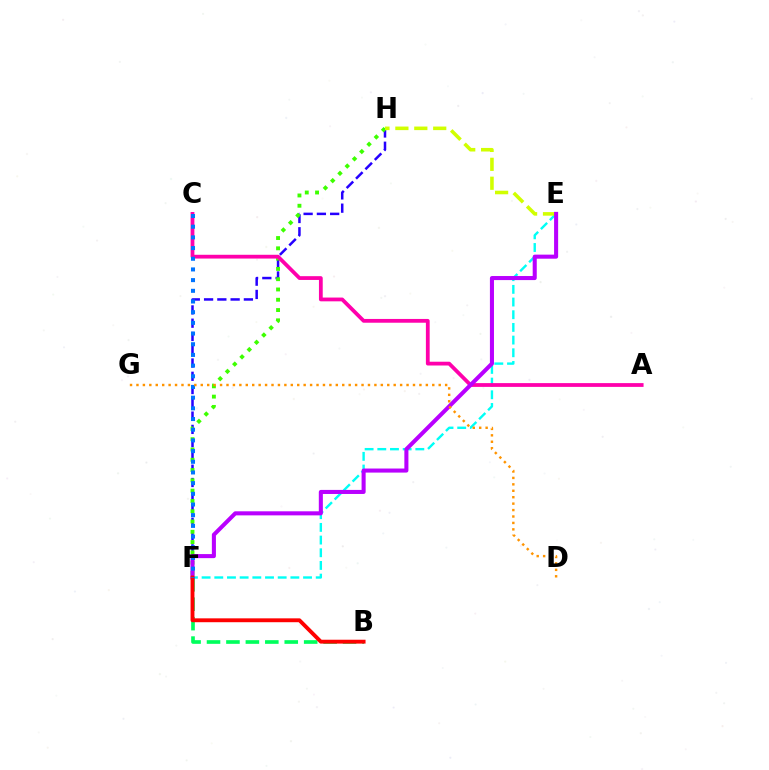{('F', 'H'): [{'color': '#2500ff', 'line_style': 'dashed', 'thickness': 1.8}, {'color': '#3dff00', 'line_style': 'dotted', 'thickness': 2.79}], ('E', 'F'): [{'color': '#00fff6', 'line_style': 'dashed', 'thickness': 1.72}, {'color': '#b900ff', 'line_style': 'solid', 'thickness': 2.92}], ('B', 'F'): [{'color': '#00ff5c', 'line_style': 'dashed', 'thickness': 2.64}, {'color': '#ff0000', 'line_style': 'solid', 'thickness': 2.78}], ('E', 'H'): [{'color': '#d1ff00', 'line_style': 'dashed', 'thickness': 2.57}], ('A', 'C'): [{'color': '#ff00ac', 'line_style': 'solid', 'thickness': 2.72}], ('C', 'F'): [{'color': '#0074ff', 'line_style': 'dotted', 'thickness': 2.9}], ('D', 'G'): [{'color': '#ff9400', 'line_style': 'dotted', 'thickness': 1.75}]}